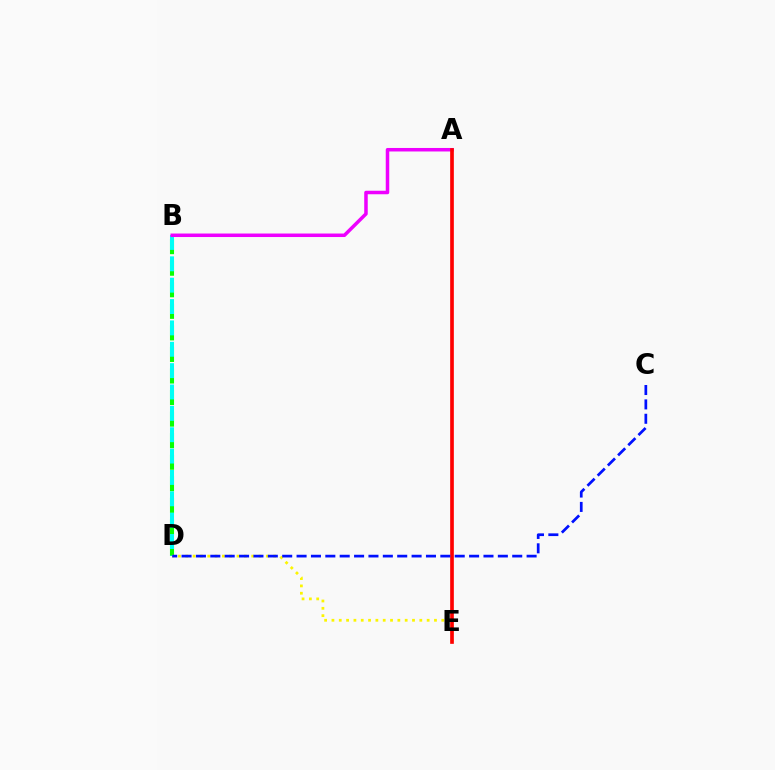{('B', 'D'): [{'color': '#08ff00', 'line_style': 'dashed', 'thickness': 2.93}, {'color': '#00fff6', 'line_style': 'dashed', 'thickness': 2.9}], ('D', 'E'): [{'color': '#fcf500', 'line_style': 'dotted', 'thickness': 1.99}], ('A', 'B'): [{'color': '#ee00ff', 'line_style': 'solid', 'thickness': 2.53}], ('A', 'E'): [{'color': '#ff0000', 'line_style': 'solid', 'thickness': 2.65}], ('C', 'D'): [{'color': '#0010ff', 'line_style': 'dashed', 'thickness': 1.95}]}